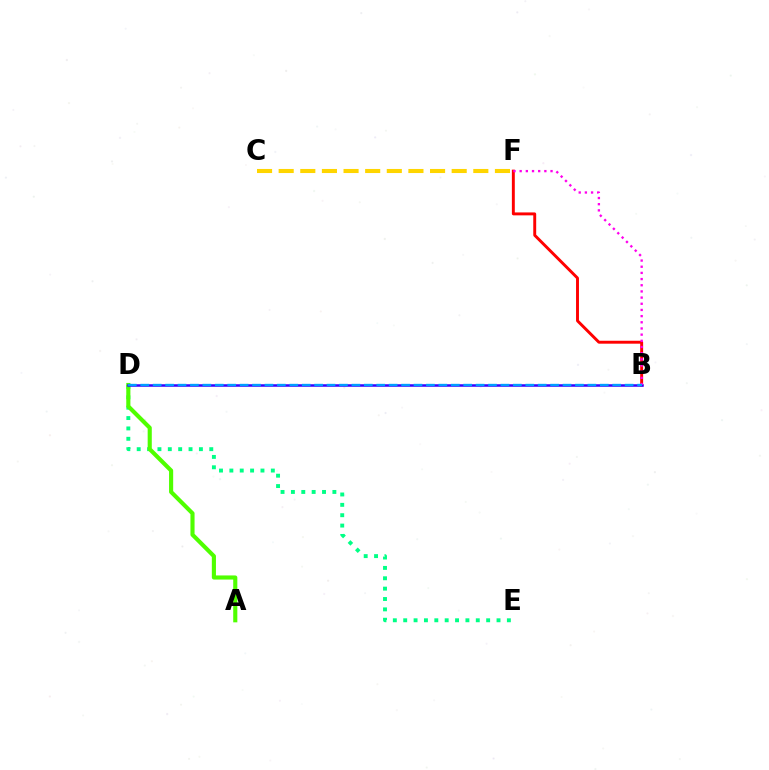{('D', 'E'): [{'color': '#00ff86', 'line_style': 'dotted', 'thickness': 2.82}], ('B', 'F'): [{'color': '#ff0000', 'line_style': 'solid', 'thickness': 2.11}, {'color': '#ff00ed', 'line_style': 'dotted', 'thickness': 1.68}], ('A', 'D'): [{'color': '#4fff00', 'line_style': 'solid', 'thickness': 2.97}], ('B', 'D'): [{'color': '#3700ff', 'line_style': 'solid', 'thickness': 1.81}, {'color': '#009eff', 'line_style': 'dashed', 'thickness': 1.69}], ('C', 'F'): [{'color': '#ffd500', 'line_style': 'dashed', 'thickness': 2.94}]}